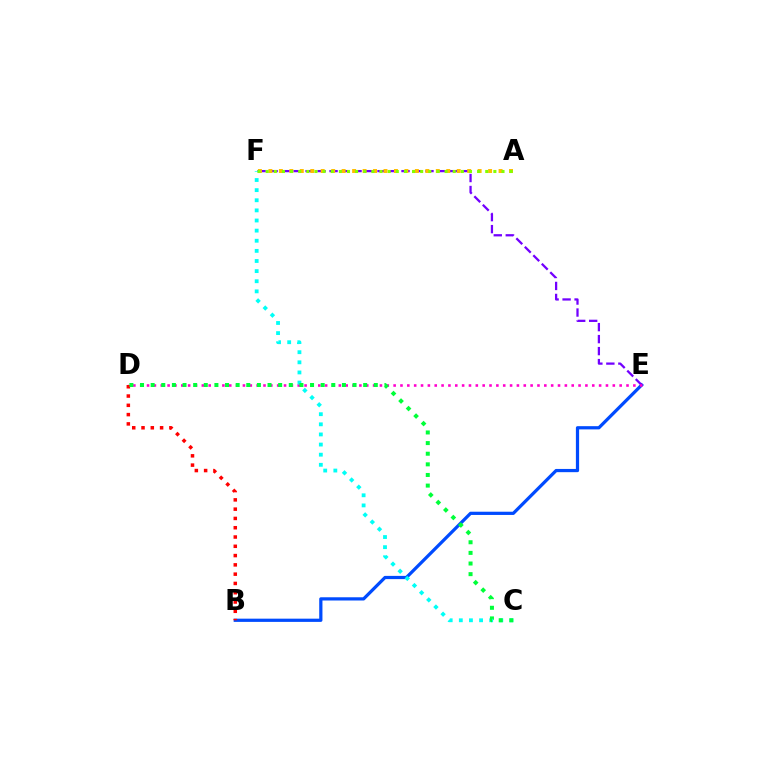{('B', 'E'): [{'color': '#004bff', 'line_style': 'solid', 'thickness': 2.32}], ('E', 'F'): [{'color': '#7200ff', 'line_style': 'dashed', 'thickness': 1.63}], ('D', 'E'): [{'color': '#ff00cf', 'line_style': 'dotted', 'thickness': 1.86}], ('C', 'F'): [{'color': '#00fff6', 'line_style': 'dotted', 'thickness': 2.75}], ('B', 'D'): [{'color': '#ff0000', 'line_style': 'dotted', 'thickness': 2.52}], ('C', 'D'): [{'color': '#00ff39', 'line_style': 'dotted', 'thickness': 2.89}], ('A', 'F'): [{'color': '#ffbd00', 'line_style': 'dotted', 'thickness': 2.84}, {'color': '#84ff00', 'line_style': 'dotted', 'thickness': 2.21}]}